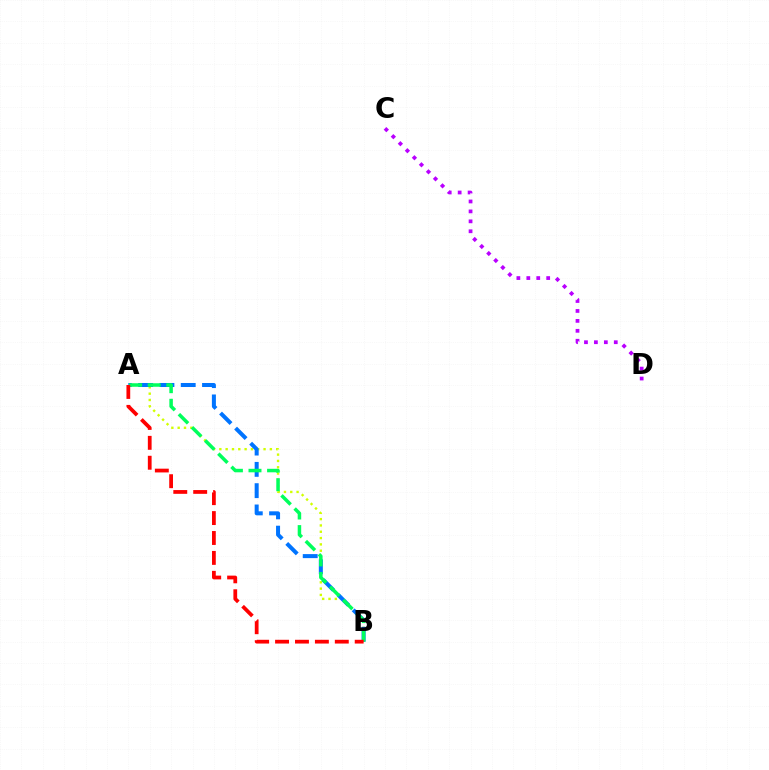{('A', 'B'): [{'color': '#d1ff00', 'line_style': 'dotted', 'thickness': 1.72}, {'color': '#0074ff', 'line_style': 'dashed', 'thickness': 2.89}, {'color': '#00ff5c', 'line_style': 'dashed', 'thickness': 2.53}, {'color': '#ff0000', 'line_style': 'dashed', 'thickness': 2.71}], ('C', 'D'): [{'color': '#b900ff', 'line_style': 'dotted', 'thickness': 2.7}]}